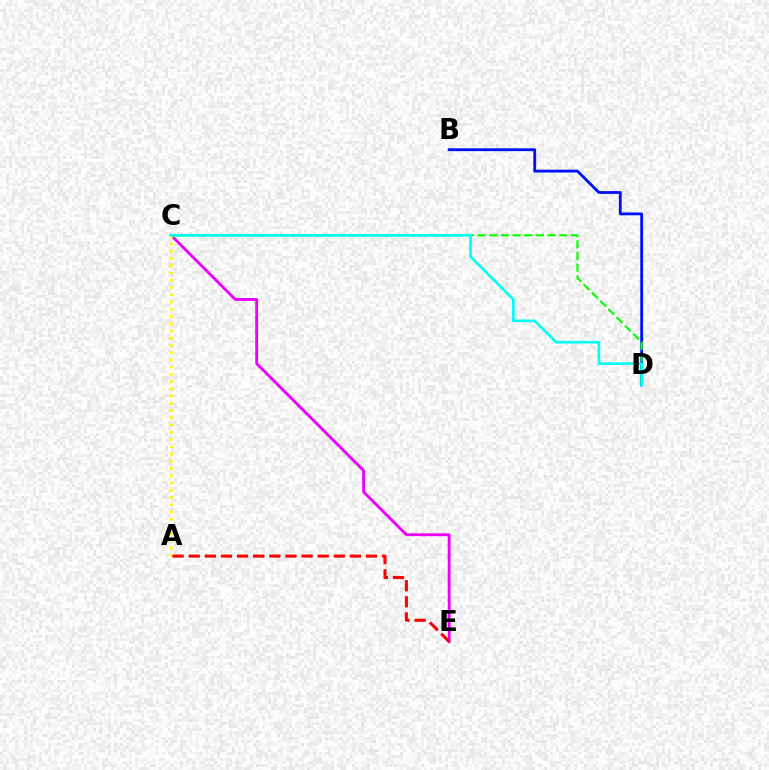{('C', 'E'): [{'color': '#ee00ff', 'line_style': 'solid', 'thickness': 2.05}], ('B', 'D'): [{'color': '#0010ff', 'line_style': 'solid', 'thickness': 2.02}], ('C', 'D'): [{'color': '#08ff00', 'line_style': 'dashed', 'thickness': 1.58}, {'color': '#00fff6', 'line_style': 'solid', 'thickness': 1.88}], ('A', 'C'): [{'color': '#fcf500', 'line_style': 'dotted', 'thickness': 1.97}], ('A', 'E'): [{'color': '#ff0000', 'line_style': 'dashed', 'thickness': 2.19}]}